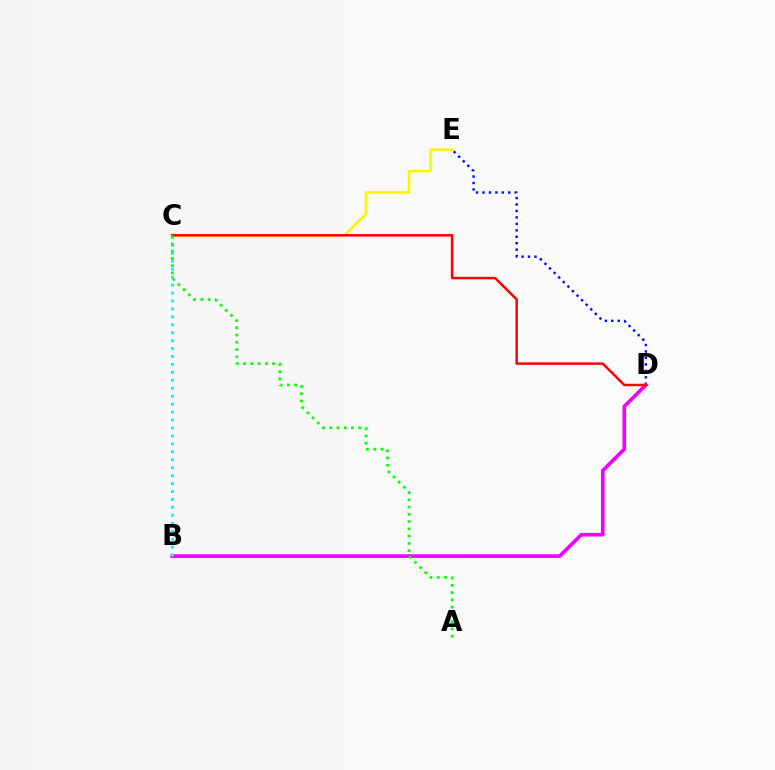{('D', 'E'): [{'color': '#0010ff', 'line_style': 'dotted', 'thickness': 1.75}], ('C', 'E'): [{'color': '#fcf500', 'line_style': 'solid', 'thickness': 1.89}], ('B', 'D'): [{'color': '#ee00ff', 'line_style': 'solid', 'thickness': 2.61}], ('B', 'C'): [{'color': '#00fff6', 'line_style': 'dotted', 'thickness': 2.16}], ('C', 'D'): [{'color': '#ff0000', 'line_style': 'solid', 'thickness': 1.79}], ('A', 'C'): [{'color': '#08ff00', 'line_style': 'dotted', 'thickness': 1.97}]}